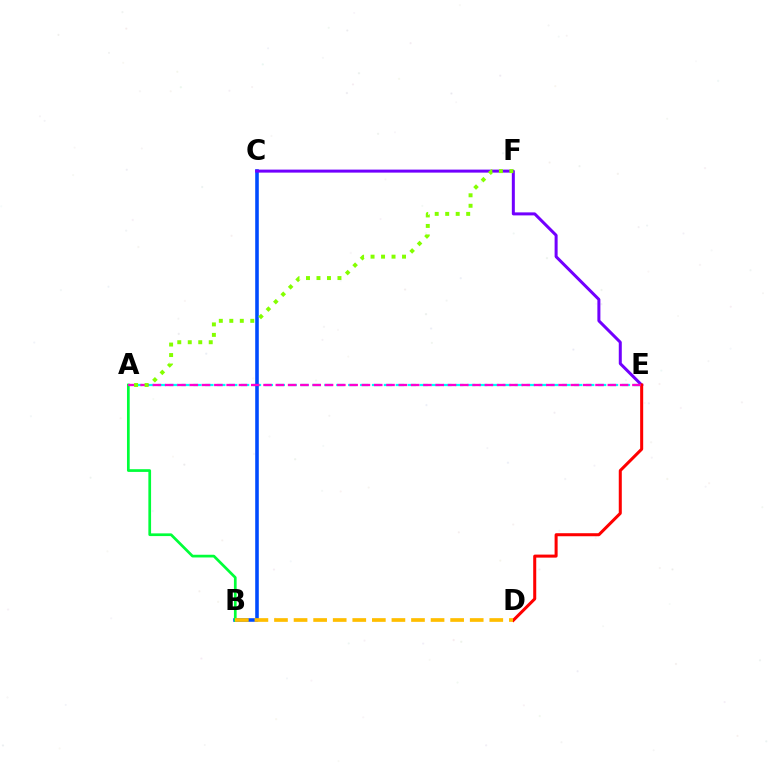{('A', 'E'): [{'color': '#00fff6', 'line_style': 'dashed', 'thickness': 1.62}, {'color': '#ff00cf', 'line_style': 'dashed', 'thickness': 1.67}], ('B', 'C'): [{'color': '#004bff', 'line_style': 'solid', 'thickness': 2.58}], ('C', 'E'): [{'color': '#7200ff', 'line_style': 'solid', 'thickness': 2.17}], ('A', 'B'): [{'color': '#00ff39', 'line_style': 'solid', 'thickness': 1.95}], ('D', 'E'): [{'color': '#ff0000', 'line_style': 'solid', 'thickness': 2.18}], ('B', 'D'): [{'color': '#ffbd00', 'line_style': 'dashed', 'thickness': 2.66}], ('A', 'F'): [{'color': '#84ff00', 'line_style': 'dotted', 'thickness': 2.85}]}